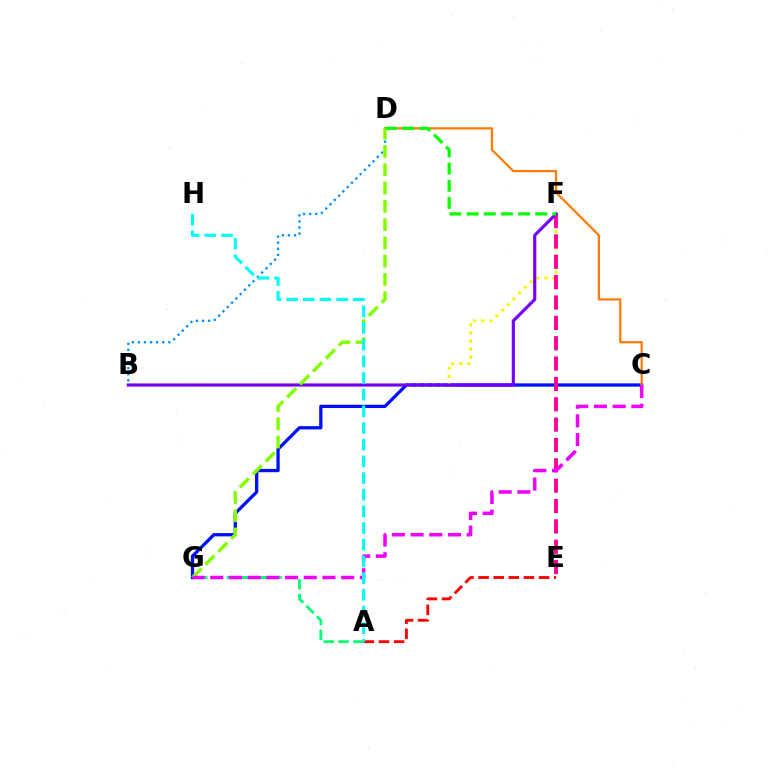{('C', 'G'): [{'color': '#0010ff', 'line_style': 'solid', 'thickness': 2.36}, {'color': '#ee00ff', 'line_style': 'dashed', 'thickness': 2.54}], ('B', 'F'): [{'color': '#fcf500', 'line_style': 'dotted', 'thickness': 2.2}, {'color': '#7200ff', 'line_style': 'solid', 'thickness': 2.27}], ('C', 'D'): [{'color': '#ff7c00', 'line_style': 'solid', 'thickness': 1.62}], ('E', 'F'): [{'color': '#ff0094', 'line_style': 'dashed', 'thickness': 2.76}], ('D', 'F'): [{'color': '#08ff00', 'line_style': 'dashed', 'thickness': 2.33}], ('B', 'D'): [{'color': '#008cff', 'line_style': 'dotted', 'thickness': 1.65}], ('A', 'E'): [{'color': '#ff0000', 'line_style': 'dashed', 'thickness': 2.05}], ('A', 'G'): [{'color': '#00ff74', 'line_style': 'dashed', 'thickness': 2.02}], ('D', 'G'): [{'color': '#84ff00', 'line_style': 'dashed', 'thickness': 2.48}], ('A', 'H'): [{'color': '#00fff6', 'line_style': 'dashed', 'thickness': 2.27}]}